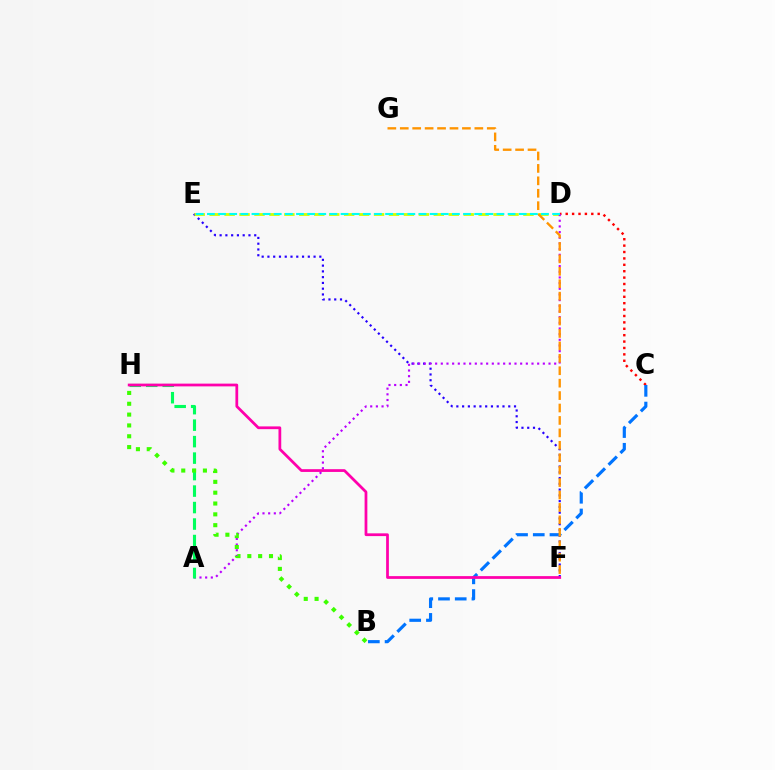{('E', 'F'): [{'color': '#2500ff', 'line_style': 'dotted', 'thickness': 1.57}], ('D', 'E'): [{'color': '#d1ff00', 'line_style': 'dashed', 'thickness': 2.03}, {'color': '#00fff6', 'line_style': 'dashed', 'thickness': 1.51}], ('C', 'D'): [{'color': '#ff0000', 'line_style': 'dotted', 'thickness': 1.74}], ('B', 'C'): [{'color': '#0074ff', 'line_style': 'dashed', 'thickness': 2.27}], ('A', 'D'): [{'color': '#b900ff', 'line_style': 'dotted', 'thickness': 1.54}], ('A', 'H'): [{'color': '#00ff5c', 'line_style': 'dashed', 'thickness': 2.24}], ('F', 'G'): [{'color': '#ff9400', 'line_style': 'dashed', 'thickness': 1.69}], ('F', 'H'): [{'color': '#ff00ac', 'line_style': 'solid', 'thickness': 1.98}], ('B', 'H'): [{'color': '#3dff00', 'line_style': 'dotted', 'thickness': 2.94}]}